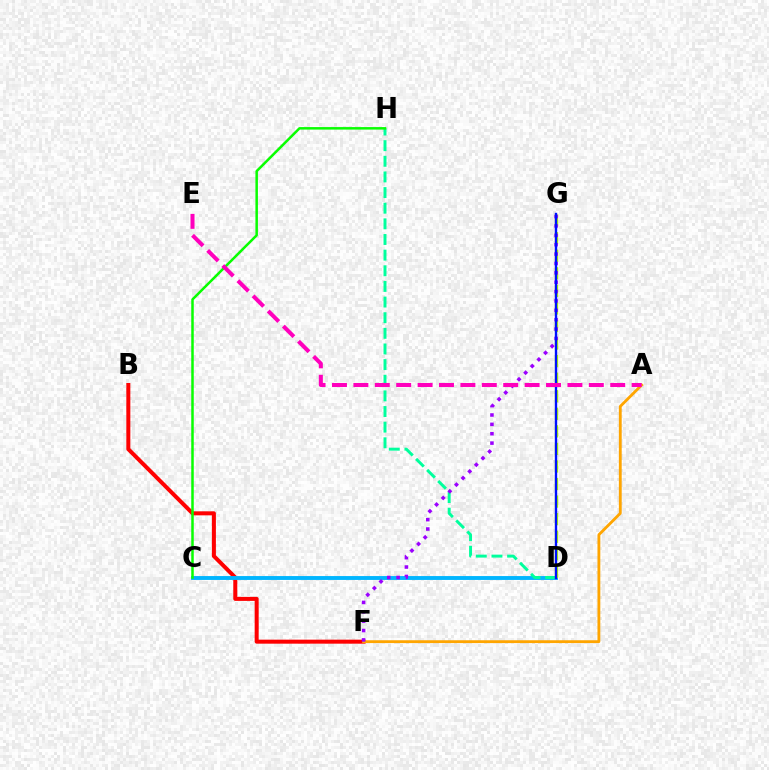{('B', 'F'): [{'color': '#ff0000', 'line_style': 'solid', 'thickness': 2.89}], ('A', 'F'): [{'color': '#ffa500', 'line_style': 'solid', 'thickness': 2.04}], ('C', 'D'): [{'color': '#00b5ff', 'line_style': 'solid', 'thickness': 2.79}], ('D', 'G'): [{'color': '#b3ff00', 'line_style': 'dashed', 'thickness': 2.39}, {'color': '#0010ff', 'line_style': 'solid', 'thickness': 1.7}], ('D', 'H'): [{'color': '#00ff9d', 'line_style': 'dashed', 'thickness': 2.12}], ('C', 'H'): [{'color': '#08ff00', 'line_style': 'solid', 'thickness': 1.8}], ('F', 'G'): [{'color': '#9b00ff', 'line_style': 'dotted', 'thickness': 2.55}], ('A', 'E'): [{'color': '#ff00bd', 'line_style': 'dashed', 'thickness': 2.91}]}